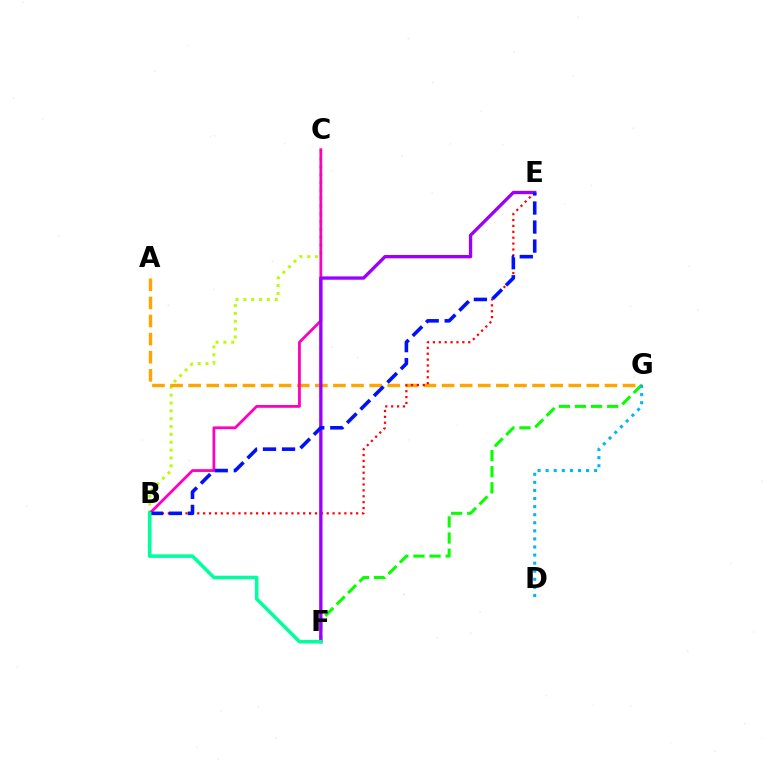{('B', 'C'): [{'color': '#b3ff00', 'line_style': 'dotted', 'thickness': 2.13}, {'color': '#ff00bd', 'line_style': 'solid', 'thickness': 2.01}], ('F', 'G'): [{'color': '#08ff00', 'line_style': 'dashed', 'thickness': 2.19}], ('A', 'G'): [{'color': '#ffa500', 'line_style': 'dashed', 'thickness': 2.46}], ('B', 'E'): [{'color': '#ff0000', 'line_style': 'dotted', 'thickness': 1.6}, {'color': '#0010ff', 'line_style': 'dashed', 'thickness': 2.59}], ('E', 'F'): [{'color': '#9b00ff', 'line_style': 'solid', 'thickness': 2.39}], ('B', 'F'): [{'color': '#00ff9d', 'line_style': 'solid', 'thickness': 2.56}], ('D', 'G'): [{'color': '#00b5ff', 'line_style': 'dotted', 'thickness': 2.2}]}